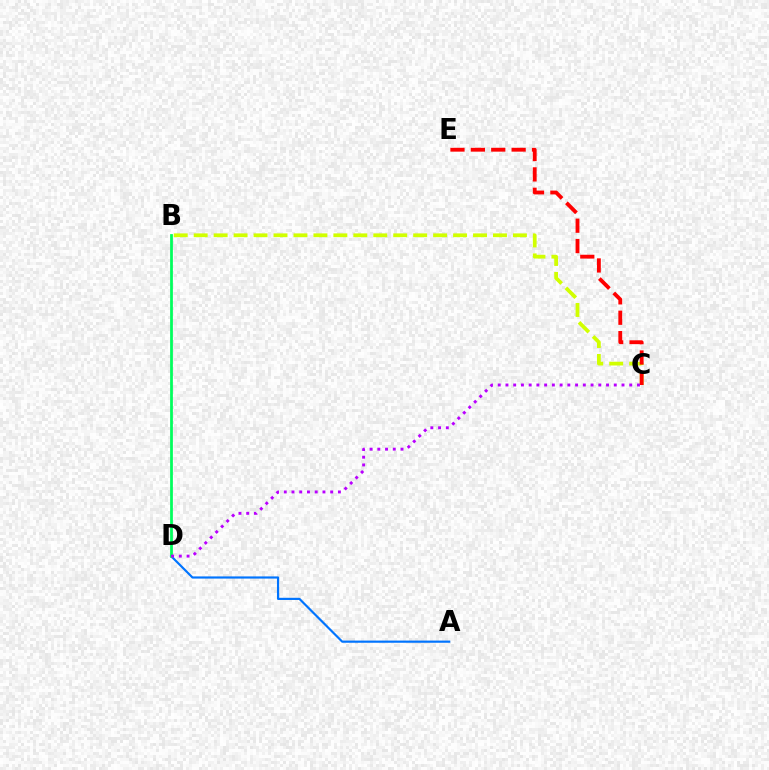{('A', 'D'): [{'color': '#0074ff', 'line_style': 'solid', 'thickness': 1.57}], ('B', 'C'): [{'color': '#d1ff00', 'line_style': 'dashed', 'thickness': 2.71}], ('C', 'E'): [{'color': '#ff0000', 'line_style': 'dashed', 'thickness': 2.77}], ('B', 'D'): [{'color': '#00ff5c', 'line_style': 'solid', 'thickness': 1.99}], ('C', 'D'): [{'color': '#b900ff', 'line_style': 'dotted', 'thickness': 2.1}]}